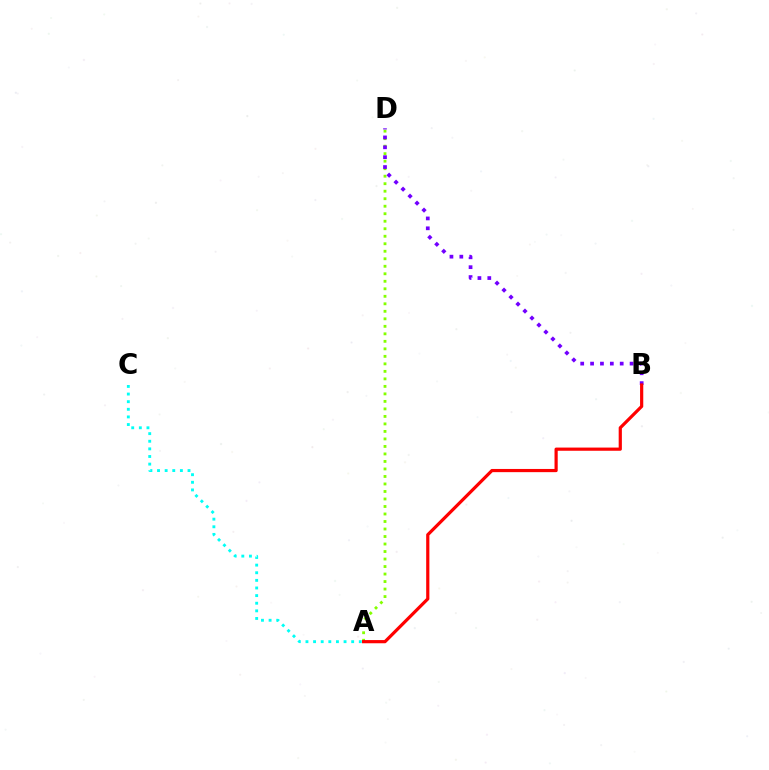{('A', 'C'): [{'color': '#00fff6', 'line_style': 'dotted', 'thickness': 2.07}], ('A', 'D'): [{'color': '#84ff00', 'line_style': 'dotted', 'thickness': 2.04}], ('B', 'D'): [{'color': '#7200ff', 'line_style': 'dotted', 'thickness': 2.68}], ('A', 'B'): [{'color': '#ff0000', 'line_style': 'solid', 'thickness': 2.3}]}